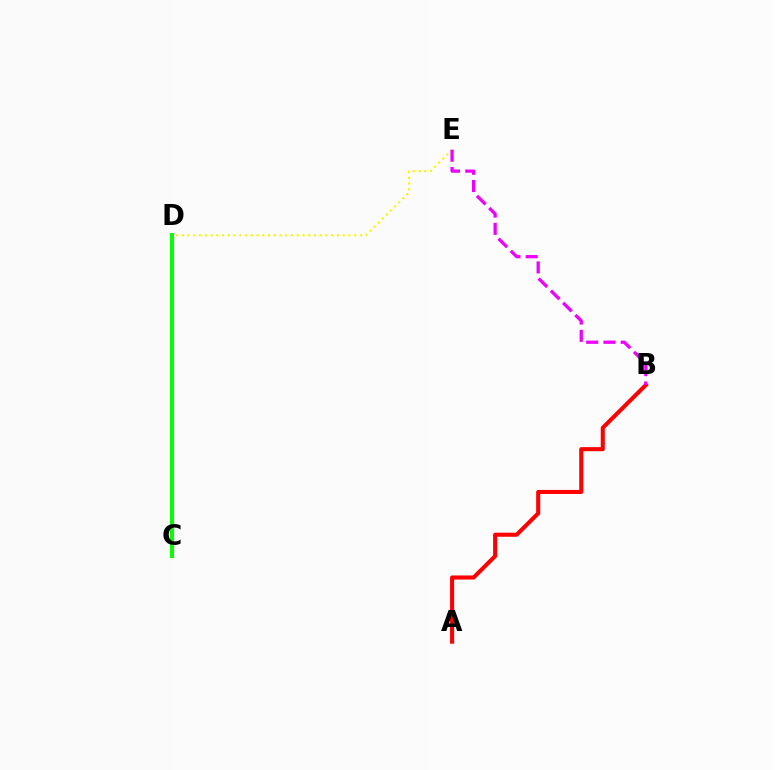{('A', 'B'): [{'color': '#ff0000', 'line_style': 'solid', 'thickness': 2.93}], ('C', 'D'): [{'color': '#00fff6', 'line_style': 'dotted', 'thickness': 1.84}, {'color': '#0010ff', 'line_style': 'solid', 'thickness': 2.18}, {'color': '#08ff00', 'line_style': 'solid', 'thickness': 2.91}], ('D', 'E'): [{'color': '#fcf500', 'line_style': 'dotted', 'thickness': 1.56}], ('B', 'E'): [{'color': '#ee00ff', 'line_style': 'dashed', 'thickness': 2.35}]}